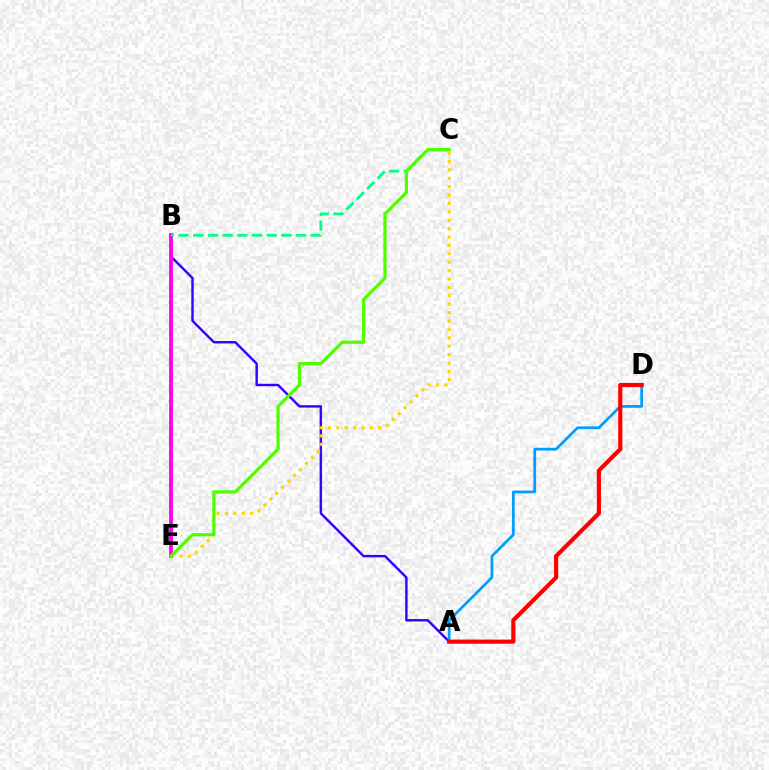{('A', 'B'): [{'color': '#3700ff', 'line_style': 'solid', 'thickness': 1.75}], ('C', 'E'): [{'color': '#ffd500', 'line_style': 'dotted', 'thickness': 2.28}, {'color': '#4fff00', 'line_style': 'solid', 'thickness': 2.32}], ('B', 'E'): [{'color': '#ff00ed', 'line_style': 'solid', 'thickness': 2.76}], ('A', 'D'): [{'color': '#009eff', 'line_style': 'solid', 'thickness': 1.98}, {'color': '#ff0000', 'line_style': 'solid', 'thickness': 2.99}], ('B', 'C'): [{'color': '#00ff86', 'line_style': 'dashed', 'thickness': 2.0}]}